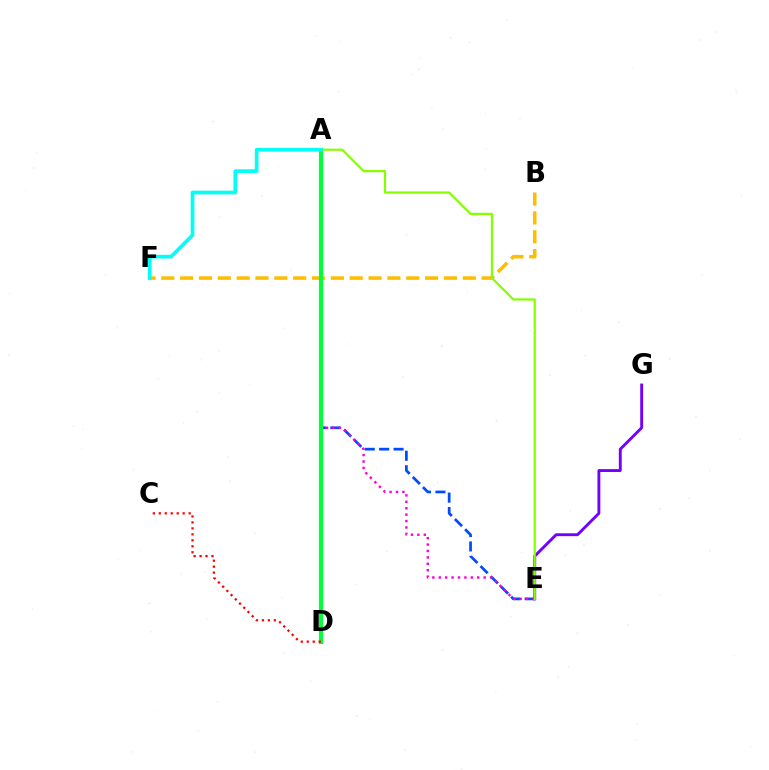{('A', 'E'): [{'color': '#004bff', 'line_style': 'dashed', 'thickness': 1.96}, {'color': '#ff00cf', 'line_style': 'dotted', 'thickness': 1.74}, {'color': '#84ff00', 'line_style': 'solid', 'thickness': 1.58}], ('E', 'G'): [{'color': '#7200ff', 'line_style': 'solid', 'thickness': 2.07}], ('B', 'F'): [{'color': '#ffbd00', 'line_style': 'dashed', 'thickness': 2.56}], ('A', 'D'): [{'color': '#00ff39', 'line_style': 'solid', 'thickness': 3.0}], ('C', 'D'): [{'color': '#ff0000', 'line_style': 'dotted', 'thickness': 1.62}], ('A', 'F'): [{'color': '#00fff6', 'line_style': 'solid', 'thickness': 2.66}]}